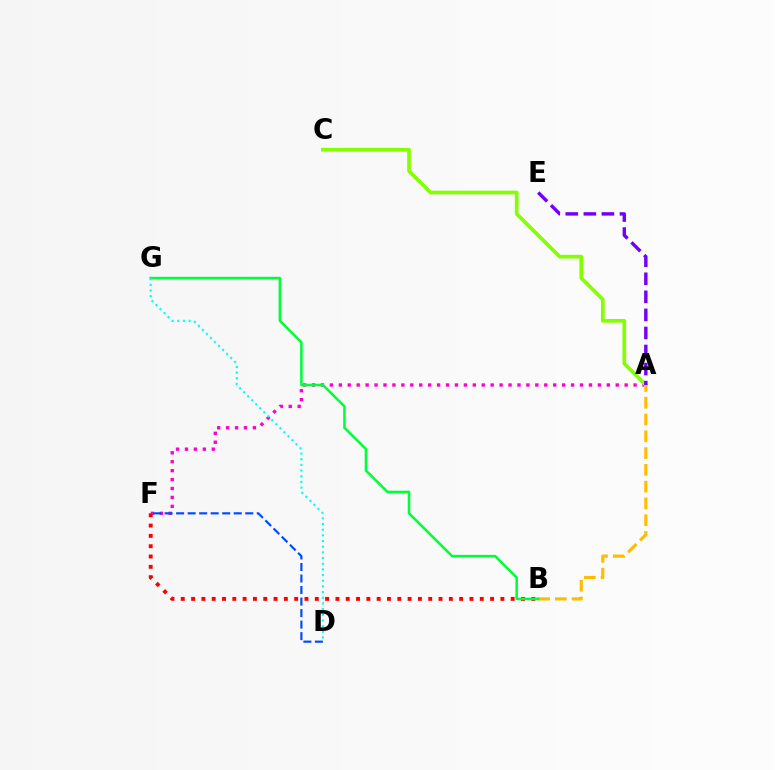{('A', 'F'): [{'color': '#ff00cf', 'line_style': 'dotted', 'thickness': 2.43}], ('A', 'C'): [{'color': '#84ff00', 'line_style': 'solid', 'thickness': 2.65}], ('D', 'F'): [{'color': '#004bff', 'line_style': 'dashed', 'thickness': 1.57}], ('A', 'E'): [{'color': '#7200ff', 'line_style': 'dashed', 'thickness': 2.45}], ('B', 'F'): [{'color': '#ff0000', 'line_style': 'dotted', 'thickness': 2.8}], ('A', 'B'): [{'color': '#ffbd00', 'line_style': 'dashed', 'thickness': 2.28}], ('B', 'G'): [{'color': '#00ff39', 'line_style': 'solid', 'thickness': 1.83}], ('D', 'G'): [{'color': '#00fff6', 'line_style': 'dotted', 'thickness': 1.54}]}